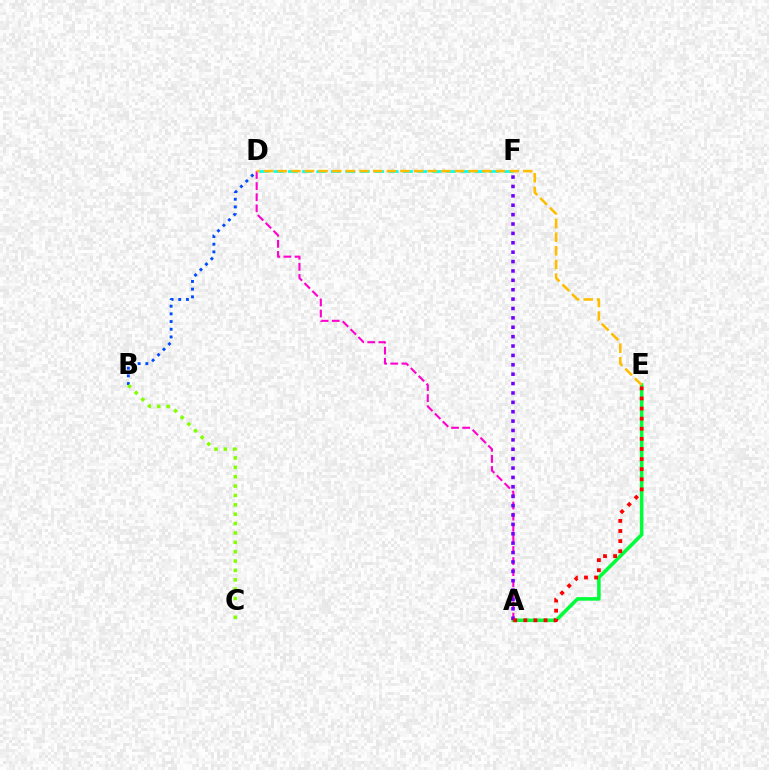{('A', 'E'): [{'color': '#00ff39', 'line_style': 'solid', 'thickness': 2.57}, {'color': '#ff0000', 'line_style': 'dotted', 'thickness': 2.74}], ('B', 'D'): [{'color': '#004bff', 'line_style': 'dotted', 'thickness': 2.09}], ('D', 'F'): [{'color': '#00fff6', 'line_style': 'dashed', 'thickness': 1.95}], ('A', 'D'): [{'color': '#ff00cf', 'line_style': 'dashed', 'thickness': 1.51}], ('B', 'C'): [{'color': '#84ff00', 'line_style': 'dotted', 'thickness': 2.55}], ('D', 'E'): [{'color': '#ffbd00', 'line_style': 'dashed', 'thickness': 1.85}], ('A', 'F'): [{'color': '#7200ff', 'line_style': 'dotted', 'thickness': 2.55}]}